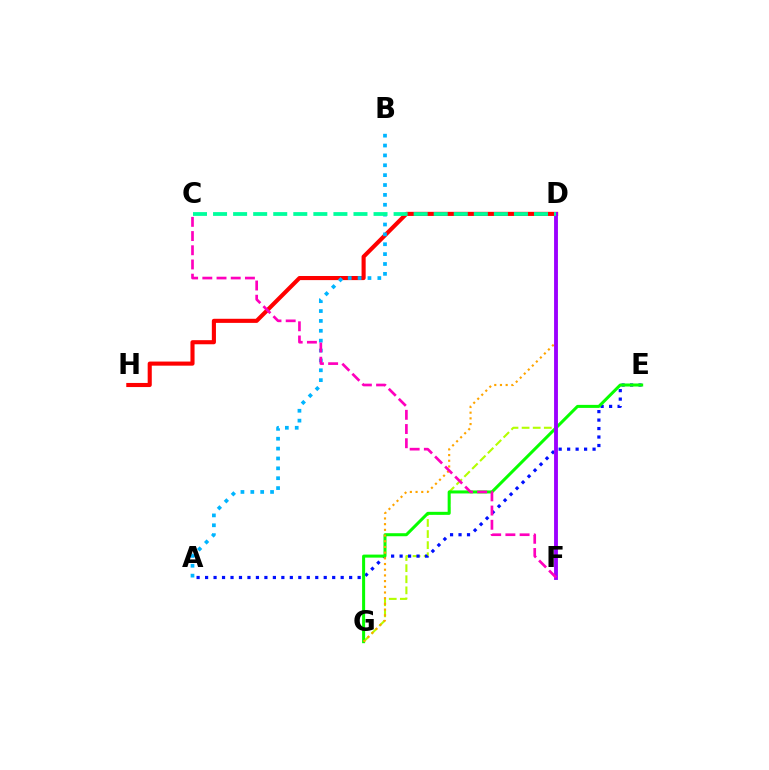{('D', 'G'): [{'color': '#b3ff00', 'line_style': 'dashed', 'thickness': 1.51}, {'color': '#ffa500', 'line_style': 'dotted', 'thickness': 1.55}], ('A', 'E'): [{'color': '#0010ff', 'line_style': 'dotted', 'thickness': 2.3}], ('D', 'H'): [{'color': '#ff0000', 'line_style': 'solid', 'thickness': 2.95}], ('E', 'G'): [{'color': '#08ff00', 'line_style': 'solid', 'thickness': 2.18}], ('D', 'F'): [{'color': '#9b00ff', 'line_style': 'solid', 'thickness': 2.78}], ('A', 'B'): [{'color': '#00b5ff', 'line_style': 'dotted', 'thickness': 2.68}], ('C', 'D'): [{'color': '#00ff9d', 'line_style': 'dashed', 'thickness': 2.73}], ('C', 'F'): [{'color': '#ff00bd', 'line_style': 'dashed', 'thickness': 1.93}]}